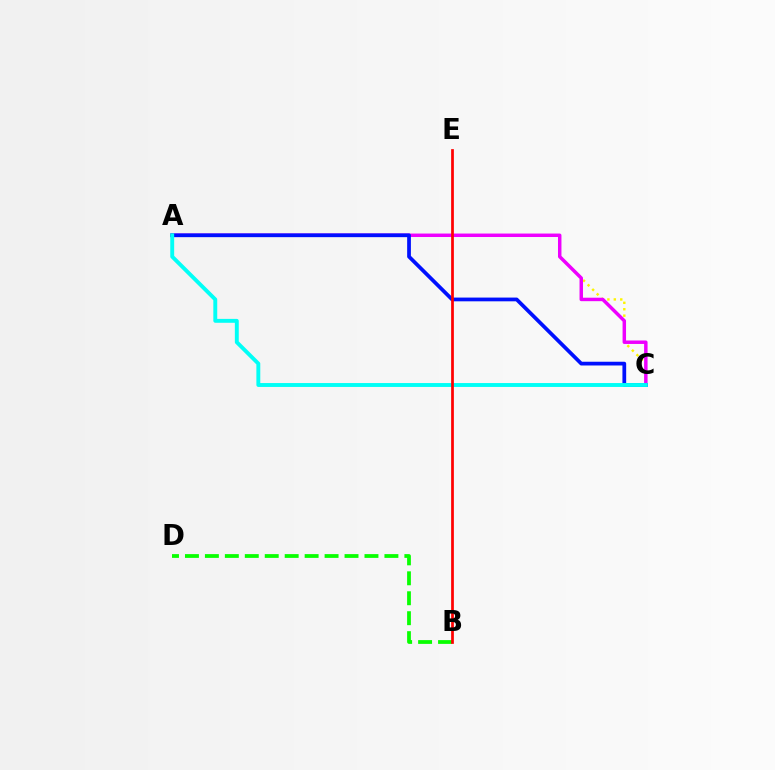{('A', 'C'): [{'color': '#fcf500', 'line_style': 'dotted', 'thickness': 1.75}, {'color': '#ee00ff', 'line_style': 'solid', 'thickness': 2.49}, {'color': '#0010ff', 'line_style': 'solid', 'thickness': 2.69}, {'color': '#00fff6', 'line_style': 'solid', 'thickness': 2.81}], ('B', 'D'): [{'color': '#08ff00', 'line_style': 'dashed', 'thickness': 2.71}], ('B', 'E'): [{'color': '#ff0000', 'line_style': 'solid', 'thickness': 1.96}]}